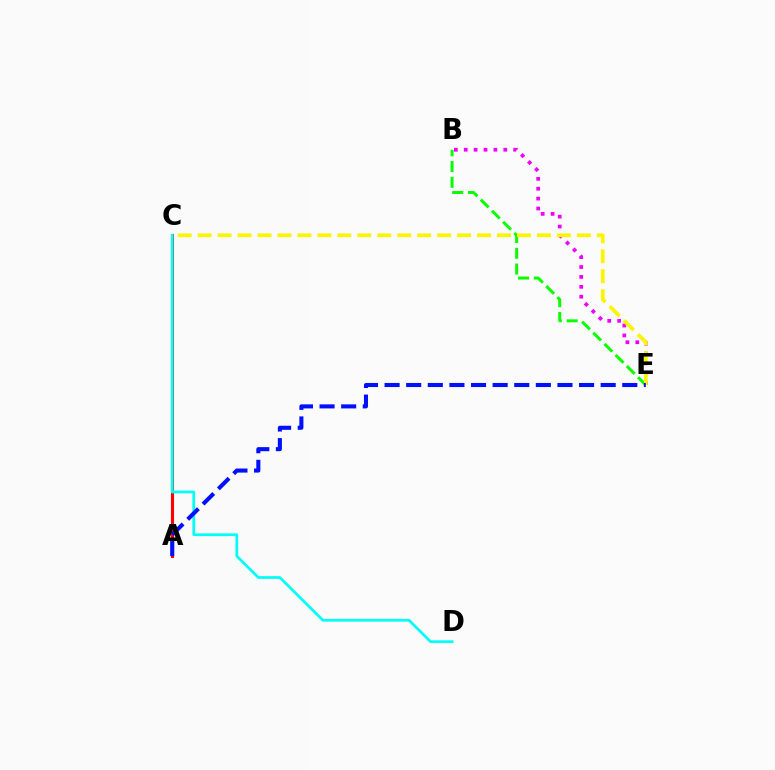{('B', 'E'): [{'color': '#ee00ff', 'line_style': 'dotted', 'thickness': 2.69}, {'color': '#08ff00', 'line_style': 'dashed', 'thickness': 2.14}], ('A', 'C'): [{'color': '#ff0000', 'line_style': 'solid', 'thickness': 2.22}], ('C', 'D'): [{'color': '#00fff6', 'line_style': 'solid', 'thickness': 1.97}], ('C', 'E'): [{'color': '#fcf500', 'line_style': 'dashed', 'thickness': 2.71}], ('A', 'E'): [{'color': '#0010ff', 'line_style': 'dashed', 'thickness': 2.94}]}